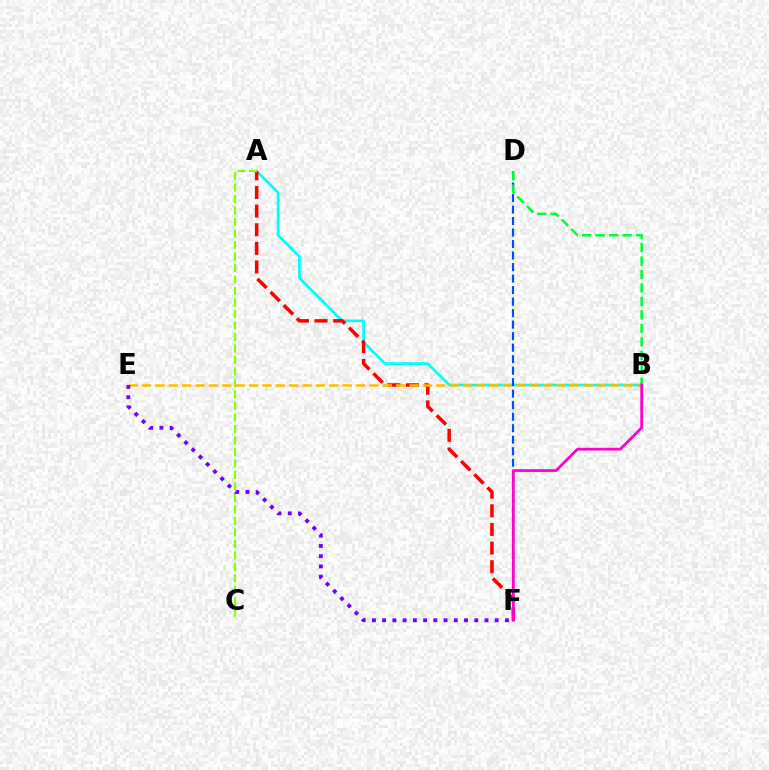{('A', 'B'): [{'color': '#00fff6', 'line_style': 'solid', 'thickness': 1.95}], ('A', 'F'): [{'color': '#ff0000', 'line_style': 'dashed', 'thickness': 2.53}], ('B', 'E'): [{'color': '#ffbd00', 'line_style': 'dashed', 'thickness': 1.82}], ('D', 'F'): [{'color': '#004bff', 'line_style': 'dashed', 'thickness': 1.56}], ('B', 'D'): [{'color': '#00ff39', 'line_style': 'dashed', 'thickness': 1.83}], ('A', 'C'): [{'color': '#84ff00', 'line_style': 'dashed', 'thickness': 1.56}], ('B', 'F'): [{'color': '#ff00cf', 'line_style': 'solid', 'thickness': 2.0}], ('E', 'F'): [{'color': '#7200ff', 'line_style': 'dotted', 'thickness': 2.78}]}